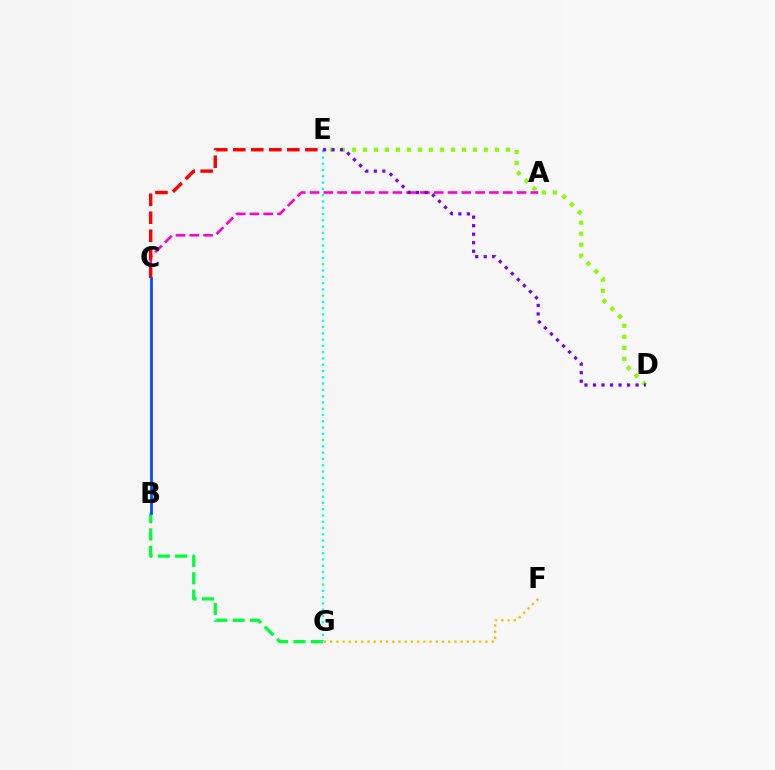{('B', 'G'): [{'color': '#00ff39', 'line_style': 'dashed', 'thickness': 2.36}], ('D', 'E'): [{'color': '#84ff00', 'line_style': 'dotted', 'thickness': 2.99}, {'color': '#7200ff', 'line_style': 'dotted', 'thickness': 2.31}], ('A', 'C'): [{'color': '#ff00cf', 'line_style': 'dashed', 'thickness': 1.87}], ('E', 'G'): [{'color': '#00fff6', 'line_style': 'dotted', 'thickness': 1.71}], ('F', 'G'): [{'color': '#ffbd00', 'line_style': 'dotted', 'thickness': 1.69}], ('C', 'E'): [{'color': '#ff0000', 'line_style': 'dashed', 'thickness': 2.45}], ('B', 'C'): [{'color': '#004bff', 'line_style': 'solid', 'thickness': 1.97}]}